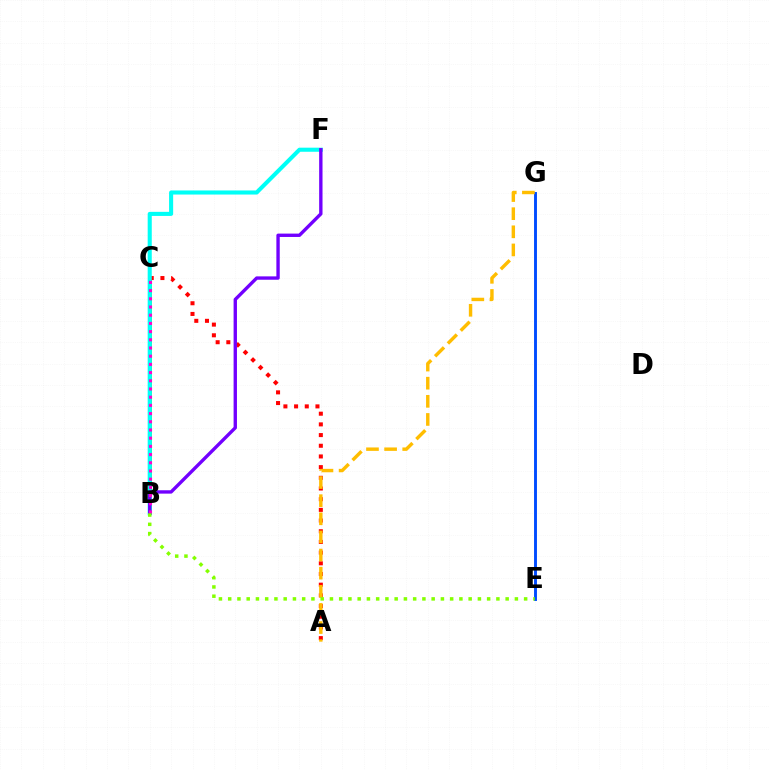{('E', 'G'): [{'color': '#004bff', 'line_style': 'solid', 'thickness': 2.1}], ('B', 'C'): [{'color': '#00ff39', 'line_style': 'solid', 'thickness': 2.65}, {'color': '#ff00cf', 'line_style': 'dotted', 'thickness': 2.23}], ('A', 'C'): [{'color': '#ff0000', 'line_style': 'dotted', 'thickness': 2.9}], ('B', 'F'): [{'color': '#00fff6', 'line_style': 'solid', 'thickness': 2.94}, {'color': '#7200ff', 'line_style': 'solid', 'thickness': 2.42}], ('A', 'G'): [{'color': '#ffbd00', 'line_style': 'dashed', 'thickness': 2.46}], ('B', 'E'): [{'color': '#84ff00', 'line_style': 'dotted', 'thickness': 2.51}]}